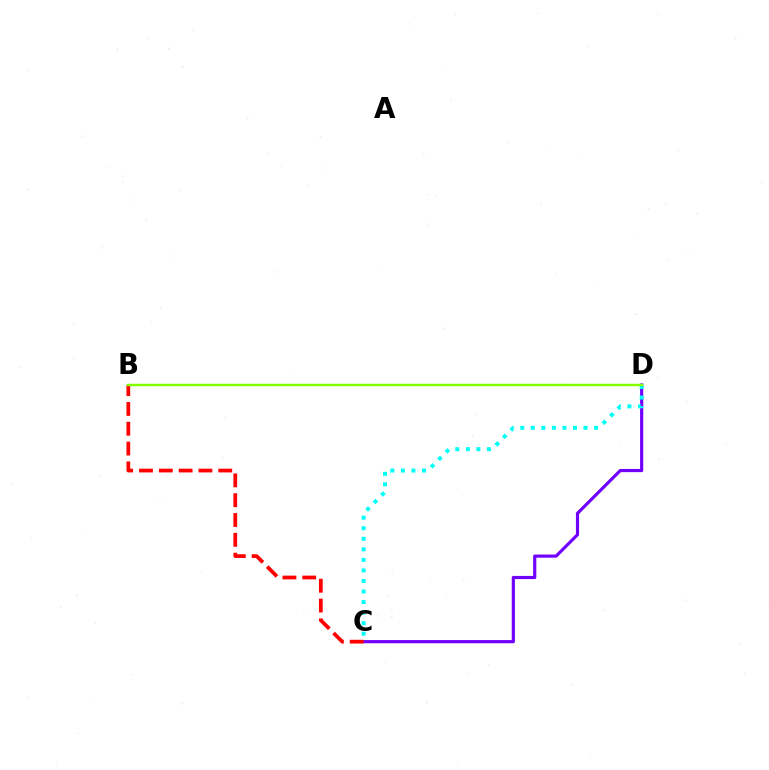{('C', 'D'): [{'color': '#7200ff', 'line_style': 'solid', 'thickness': 2.28}, {'color': '#00fff6', 'line_style': 'dotted', 'thickness': 2.87}], ('B', 'C'): [{'color': '#ff0000', 'line_style': 'dashed', 'thickness': 2.69}], ('B', 'D'): [{'color': '#84ff00', 'line_style': 'solid', 'thickness': 1.8}]}